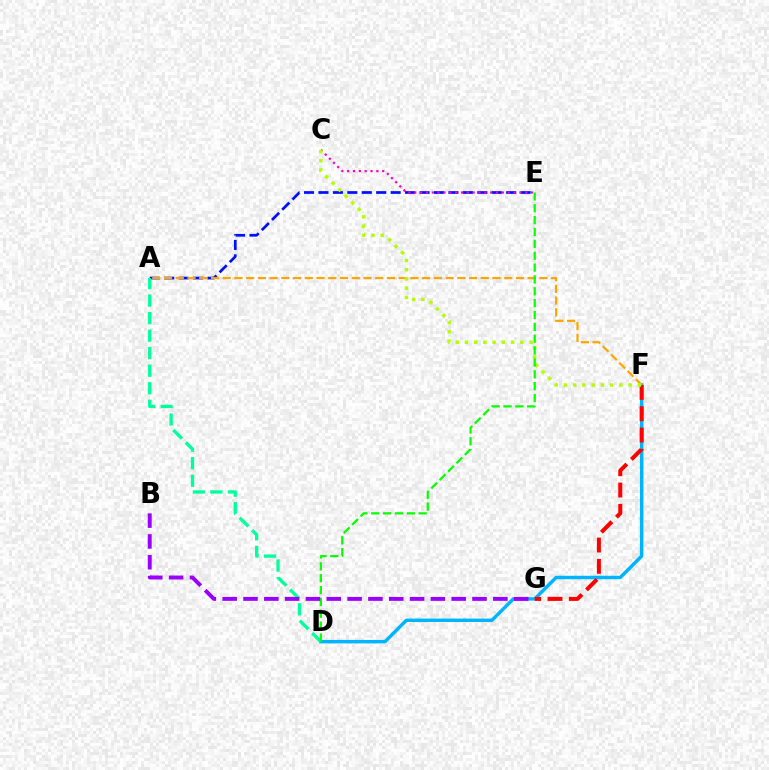{('D', 'F'): [{'color': '#00b5ff', 'line_style': 'solid', 'thickness': 2.49}], ('A', 'E'): [{'color': '#0010ff', 'line_style': 'dashed', 'thickness': 1.96}], ('C', 'E'): [{'color': '#ff00bd', 'line_style': 'dotted', 'thickness': 1.59}], ('A', 'D'): [{'color': '#00ff9d', 'line_style': 'dashed', 'thickness': 2.38}], ('F', 'G'): [{'color': '#ff0000', 'line_style': 'dashed', 'thickness': 2.89}], ('A', 'F'): [{'color': '#ffa500', 'line_style': 'dashed', 'thickness': 1.59}], ('C', 'F'): [{'color': '#b3ff00', 'line_style': 'dotted', 'thickness': 2.51}], ('D', 'E'): [{'color': '#08ff00', 'line_style': 'dashed', 'thickness': 1.61}], ('B', 'G'): [{'color': '#9b00ff', 'line_style': 'dashed', 'thickness': 2.83}]}